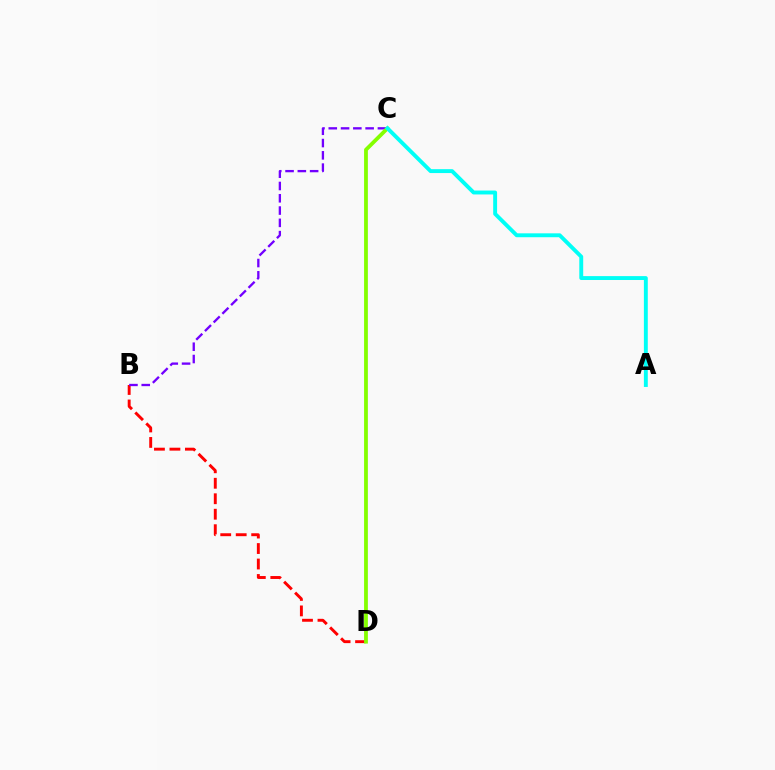{('B', 'D'): [{'color': '#ff0000', 'line_style': 'dashed', 'thickness': 2.1}], ('B', 'C'): [{'color': '#7200ff', 'line_style': 'dashed', 'thickness': 1.67}], ('C', 'D'): [{'color': '#84ff00', 'line_style': 'solid', 'thickness': 2.73}], ('A', 'C'): [{'color': '#00fff6', 'line_style': 'solid', 'thickness': 2.8}]}